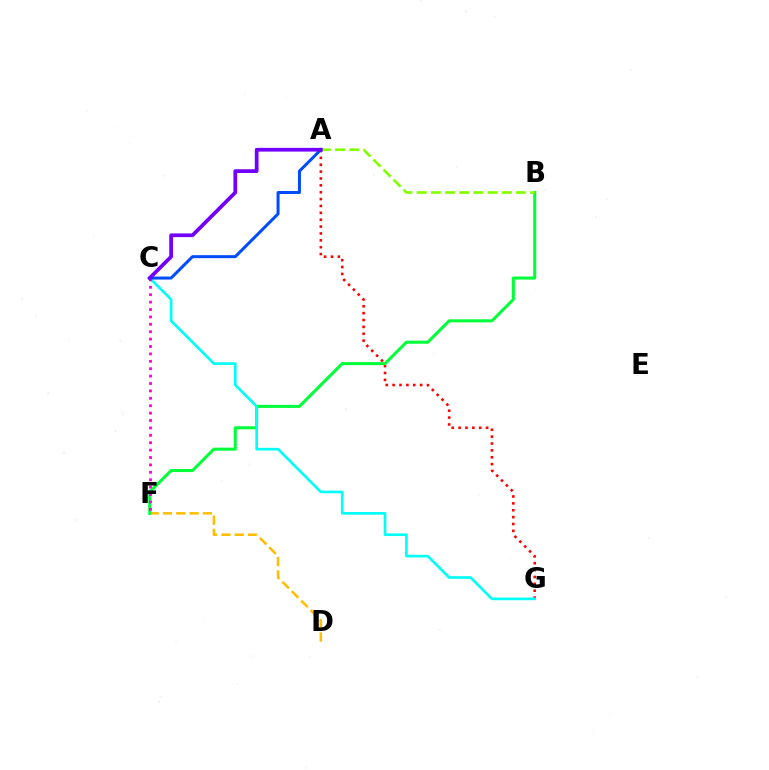{('A', 'G'): [{'color': '#ff0000', 'line_style': 'dotted', 'thickness': 1.87}], ('D', 'F'): [{'color': '#ffbd00', 'line_style': 'dashed', 'thickness': 1.81}], ('B', 'F'): [{'color': '#00ff39', 'line_style': 'solid', 'thickness': 2.18}], ('C', 'G'): [{'color': '#00fff6', 'line_style': 'solid', 'thickness': 1.92}], ('A', 'C'): [{'color': '#004bff', 'line_style': 'solid', 'thickness': 2.16}, {'color': '#7200ff', 'line_style': 'solid', 'thickness': 2.7}], ('C', 'F'): [{'color': '#ff00cf', 'line_style': 'dotted', 'thickness': 2.01}], ('A', 'B'): [{'color': '#84ff00', 'line_style': 'dashed', 'thickness': 1.93}]}